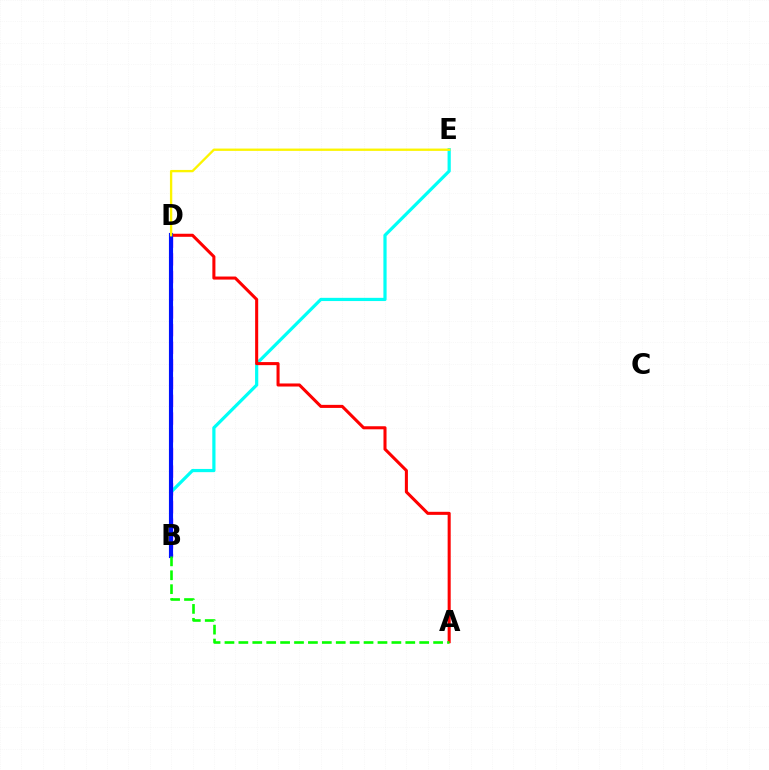{('B', 'D'): [{'color': '#ee00ff', 'line_style': 'dashed', 'thickness': 2.4}, {'color': '#0010ff', 'line_style': 'solid', 'thickness': 2.98}], ('B', 'E'): [{'color': '#00fff6', 'line_style': 'solid', 'thickness': 2.31}], ('A', 'D'): [{'color': '#ff0000', 'line_style': 'solid', 'thickness': 2.2}], ('D', 'E'): [{'color': '#fcf500', 'line_style': 'solid', 'thickness': 1.68}], ('A', 'B'): [{'color': '#08ff00', 'line_style': 'dashed', 'thickness': 1.89}]}